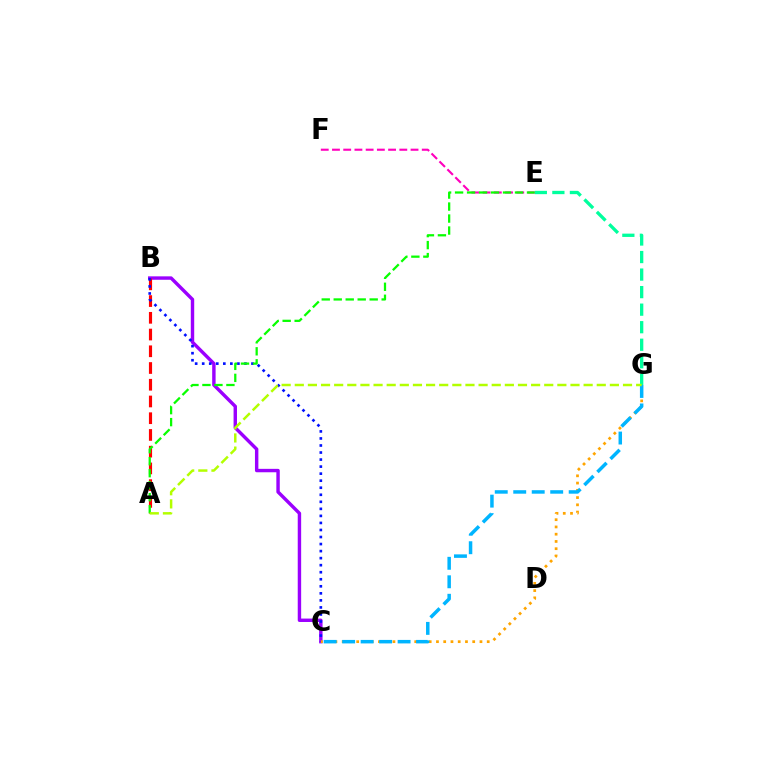{('B', 'C'): [{'color': '#9b00ff', 'line_style': 'solid', 'thickness': 2.46}, {'color': '#0010ff', 'line_style': 'dotted', 'thickness': 1.91}], ('E', 'G'): [{'color': '#00ff9d', 'line_style': 'dashed', 'thickness': 2.38}], ('E', 'F'): [{'color': '#ff00bd', 'line_style': 'dashed', 'thickness': 1.52}], ('A', 'B'): [{'color': '#ff0000', 'line_style': 'dashed', 'thickness': 2.27}], ('C', 'G'): [{'color': '#ffa500', 'line_style': 'dotted', 'thickness': 1.97}, {'color': '#00b5ff', 'line_style': 'dashed', 'thickness': 2.51}], ('A', 'E'): [{'color': '#08ff00', 'line_style': 'dashed', 'thickness': 1.63}], ('A', 'G'): [{'color': '#b3ff00', 'line_style': 'dashed', 'thickness': 1.78}]}